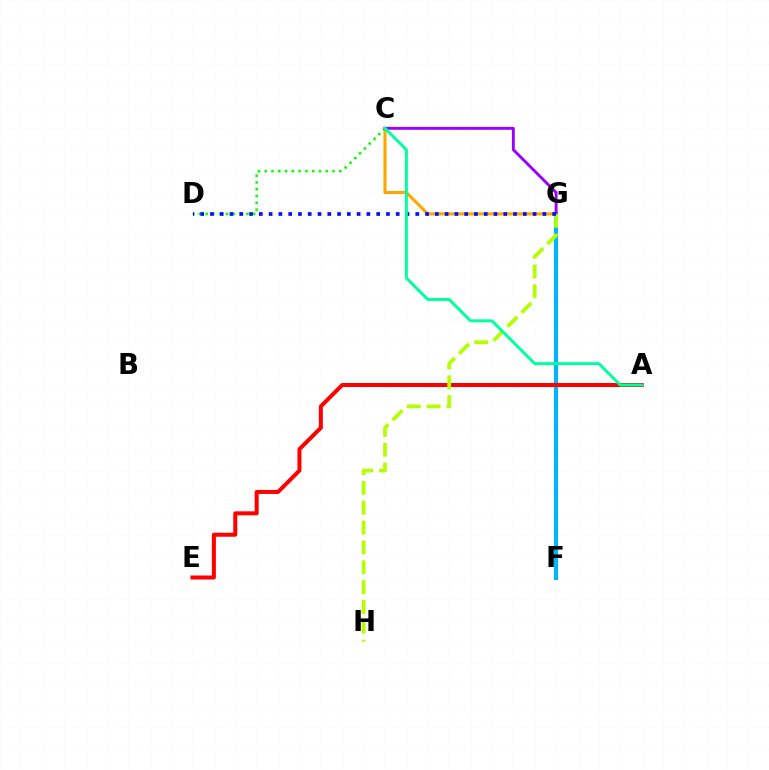{('F', 'G'): [{'color': '#ff00bd', 'line_style': 'solid', 'thickness': 1.67}, {'color': '#00b5ff', 'line_style': 'solid', 'thickness': 2.94}], ('C', 'G'): [{'color': '#ffa500', 'line_style': 'solid', 'thickness': 2.22}, {'color': '#9b00ff', 'line_style': 'solid', 'thickness': 2.08}], ('C', 'D'): [{'color': '#08ff00', 'line_style': 'dotted', 'thickness': 1.84}], ('A', 'E'): [{'color': '#ff0000', 'line_style': 'solid', 'thickness': 2.89}], ('G', 'H'): [{'color': '#b3ff00', 'line_style': 'dashed', 'thickness': 2.7}], ('D', 'G'): [{'color': '#0010ff', 'line_style': 'dotted', 'thickness': 2.66}], ('A', 'C'): [{'color': '#00ff9d', 'line_style': 'solid', 'thickness': 2.12}]}